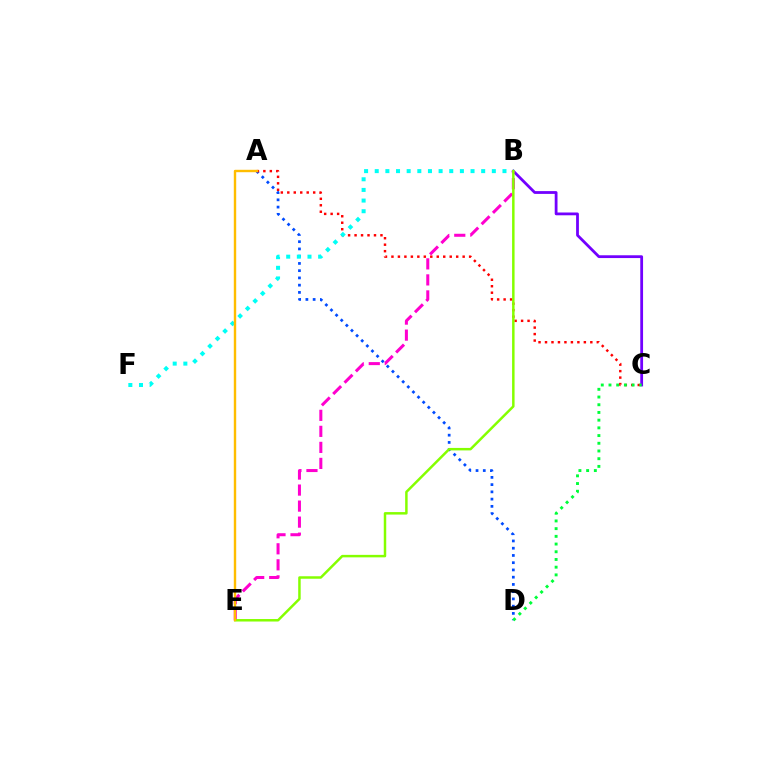{('A', 'D'): [{'color': '#004bff', 'line_style': 'dotted', 'thickness': 1.97}], ('A', 'C'): [{'color': '#ff0000', 'line_style': 'dotted', 'thickness': 1.76}], ('B', 'C'): [{'color': '#7200ff', 'line_style': 'solid', 'thickness': 2.01}], ('B', 'E'): [{'color': '#ff00cf', 'line_style': 'dashed', 'thickness': 2.18}, {'color': '#84ff00', 'line_style': 'solid', 'thickness': 1.79}], ('B', 'F'): [{'color': '#00fff6', 'line_style': 'dotted', 'thickness': 2.89}], ('A', 'E'): [{'color': '#ffbd00', 'line_style': 'solid', 'thickness': 1.73}], ('C', 'D'): [{'color': '#00ff39', 'line_style': 'dotted', 'thickness': 2.09}]}